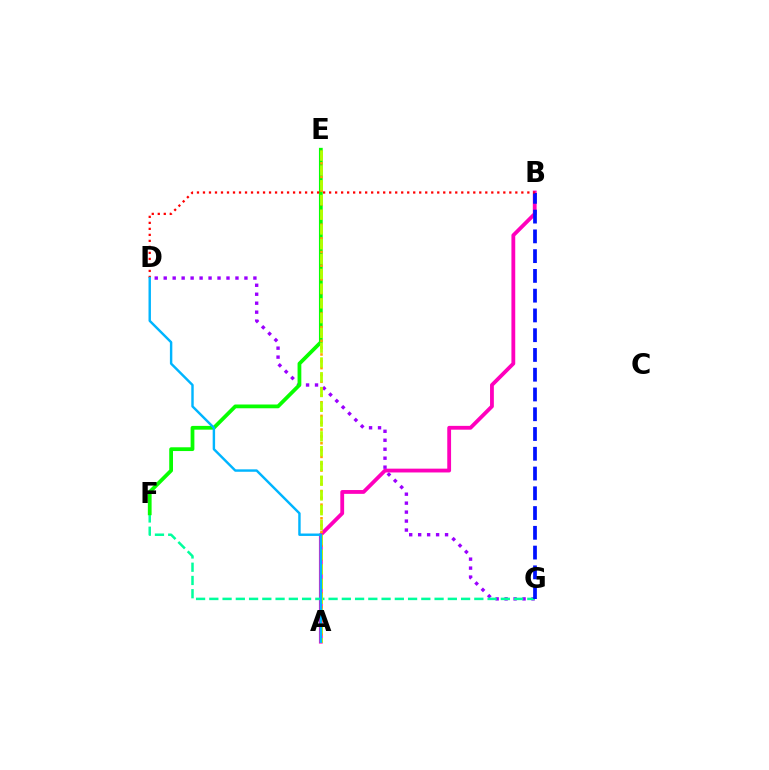{('A', 'B'): [{'color': '#ff00bd', 'line_style': 'solid', 'thickness': 2.75}], ('D', 'G'): [{'color': '#9b00ff', 'line_style': 'dotted', 'thickness': 2.44}], ('F', 'G'): [{'color': '#00ff9d', 'line_style': 'dashed', 'thickness': 1.8}], ('B', 'G'): [{'color': '#0010ff', 'line_style': 'dashed', 'thickness': 2.68}], ('E', 'F'): [{'color': '#08ff00', 'line_style': 'solid', 'thickness': 2.71}], ('A', 'E'): [{'color': '#ffa500', 'line_style': 'dotted', 'thickness': 1.85}, {'color': '#b3ff00', 'line_style': 'dashed', 'thickness': 2.01}], ('B', 'D'): [{'color': '#ff0000', 'line_style': 'dotted', 'thickness': 1.63}], ('A', 'D'): [{'color': '#00b5ff', 'line_style': 'solid', 'thickness': 1.75}]}